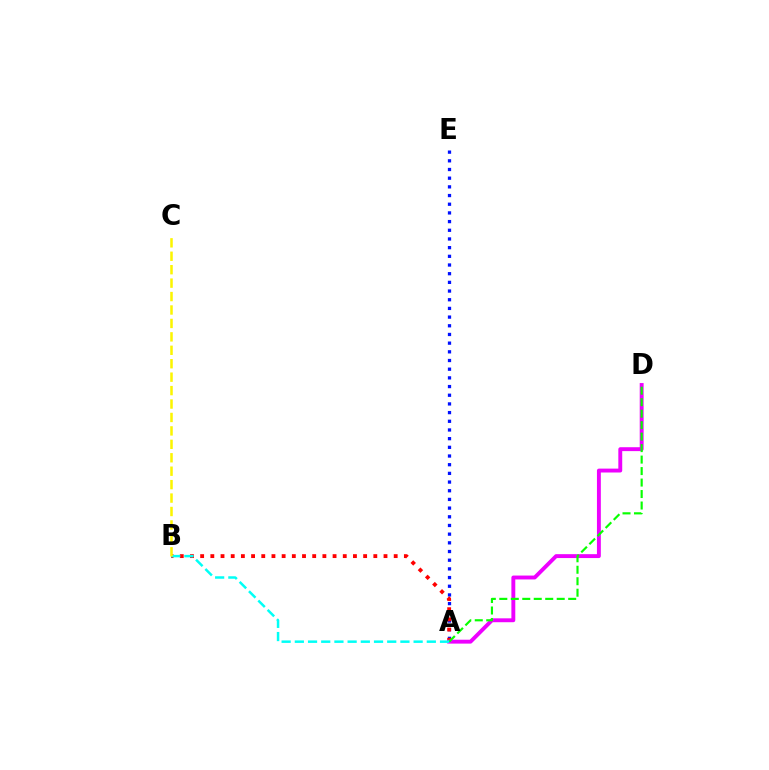{('A', 'E'): [{'color': '#0010ff', 'line_style': 'dotted', 'thickness': 2.36}], ('A', 'B'): [{'color': '#ff0000', 'line_style': 'dotted', 'thickness': 2.77}, {'color': '#00fff6', 'line_style': 'dashed', 'thickness': 1.79}], ('A', 'D'): [{'color': '#ee00ff', 'line_style': 'solid', 'thickness': 2.8}, {'color': '#08ff00', 'line_style': 'dashed', 'thickness': 1.56}], ('B', 'C'): [{'color': '#fcf500', 'line_style': 'dashed', 'thickness': 1.83}]}